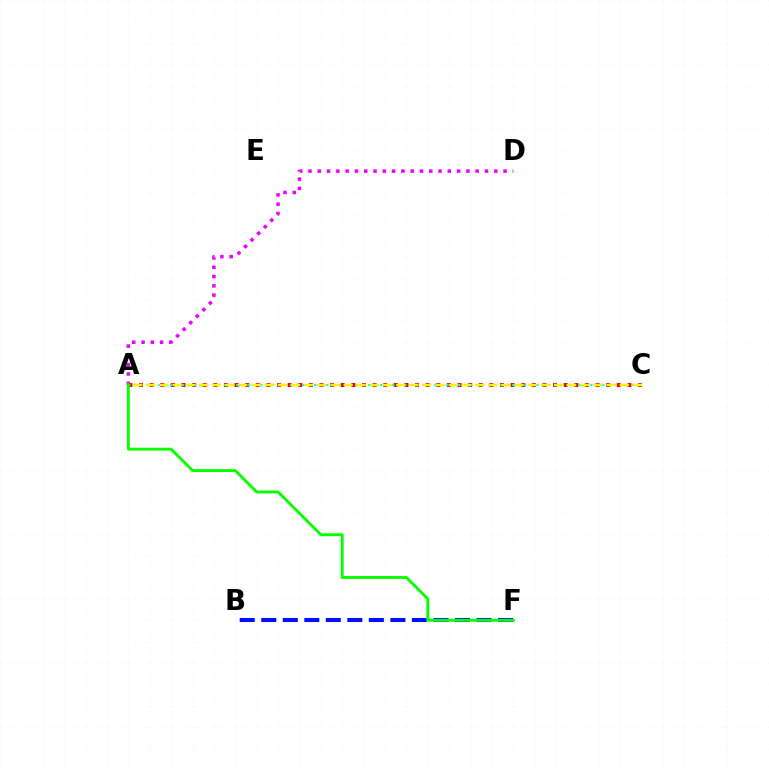{('A', 'D'): [{'color': '#ee00ff', 'line_style': 'dotted', 'thickness': 2.52}], ('A', 'C'): [{'color': '#ff0000', 'line_style': 'dotted', 'thickness': 2.88}, {'color': '#00fff6', 'line_style': 'dotted', 'thickness': 1.63}, {'color': '#fcf500', 'line_style': 'dashed', 'thickness': 1.79}], ('B', 'F'): [{'color': '#0010ff', 'line_style': 'dashed', 'thickness': 2.92}], ('A', 'F'): [{'color': '#08ff00', 'line_style': 'solid', 'thickness': 2.08}]}